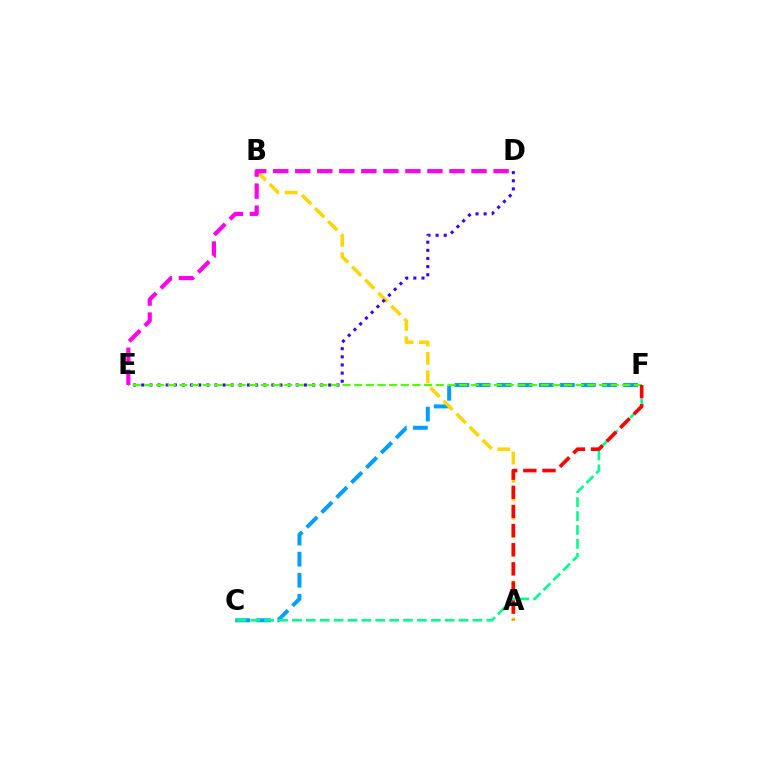{('C', 'F'): [{'color': '#009eff', 'line_style': 'dashed', 'thickness': 2.86}, {'color': '#00ff86', 'line_style': 'dashed', 'thickness': 1.89}], ('A', 'B'): [{'color': '#ffd500', 'line_style': 'dashed', 'thickness': 2.51}], ('D', 'E'): [{'color': '#3700ff', 'line_style': 'dotted', 'thickness': 2.21}, {'color': '#ff00ed', 'line_style': 'dashed', 'thickness': 2.99}], ('E', 'F'): [{'color': '#4fff00', 'line_style': 'dashed', 'thickness': 1.58}], ('A', 'F'): [{'color': '#ff0000', 'line_style': 'dashed', 'thickness': 2.6}]}